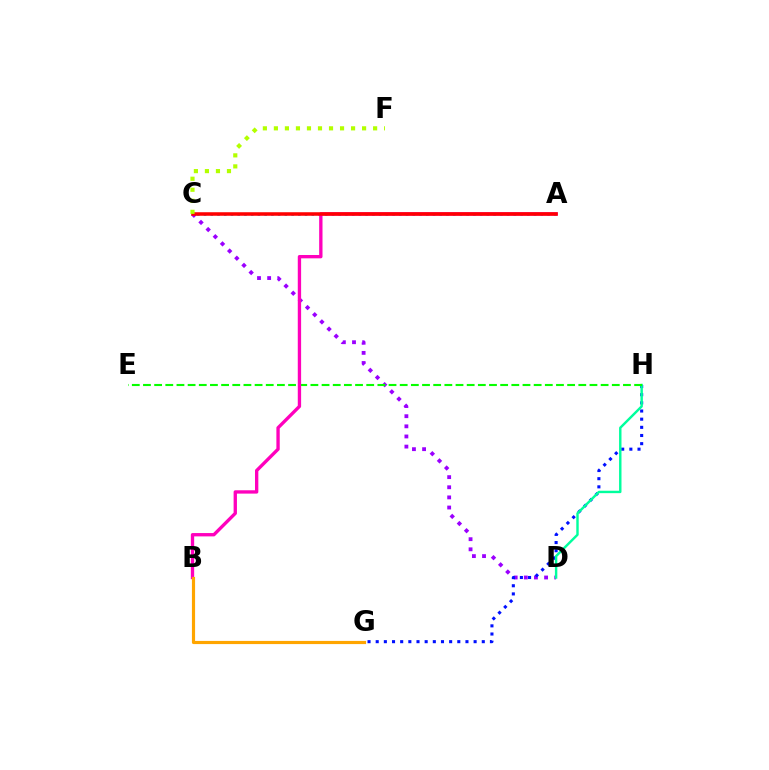{('C', 'D'): [{'color': '#9b00ff', 'line_style': 'dotted', 'thickness': 2.75}], ('A', 'C'): [{'color': '#00b5ff', 'line_style': 'dotted', 'thickness': 1.83}, {'color': '#ff0000', 'line_style': 'solid', 'thickness': 2.55}], ('G', 'H'): [{'color': '#0010ff', 'line_style': 'dotted', 'thickness': 2.22}], ('D', 'H'): [{'color': '#00ff9d', 'line_style': 'solid', 'thickness': 1.74}], ('E', 'H'): [{'color': '#08ff00', 'line_style': 'dashed', 'thickness': 1.52}], ('A', 'B'): [{'color': '#ff00bd', 'line_style': 'solid', 'thickness': 2.4}], ('C', 'F'): [{'color': '#b3ff00', 'line_style': 'dotted', 'thickness': 3.0}], ('B', 'G'): [{'color': '#ffa500', 'line_style': 'solid', 'thickness': 2.28}]}